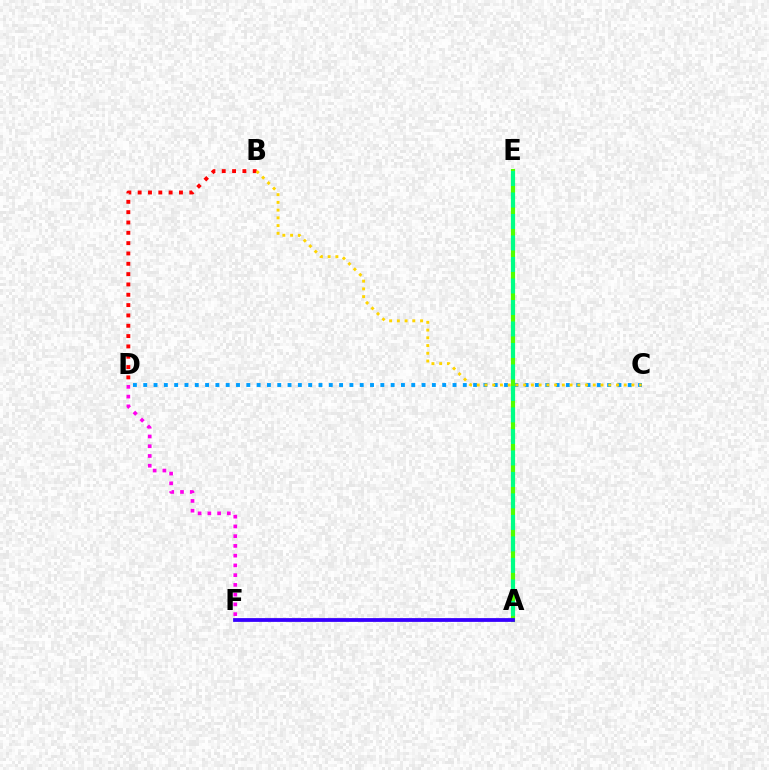{('C', 'D'): [{'color': '#009eff', 'line_style': 'dotted', 'thickness': 2.8}], ('D', 'F'): [{'color': '#ff00ed', 'line_style': 'dotted', 'thickness': 2.65}], ('A', 'E'): [{'color': '#4fff00', 'line_style': 'solid', 'thickness': 2.99}, {'color': '#00ff86', 'line_style': 'dashed', 'thickness': 2.92}], ('A', 'F'): [{'color': '#3700ff', 'line_style': 'solid', 'thickness': 2.72}], ('B', 'D'): [{'color': '#ff0000', 'line_style': 'dotted', 'thickness': 2.81}], ('B', 'C'): [{'color': '#ffd500', 'line_style': 'dotted', 'thickness': 2.1}]}